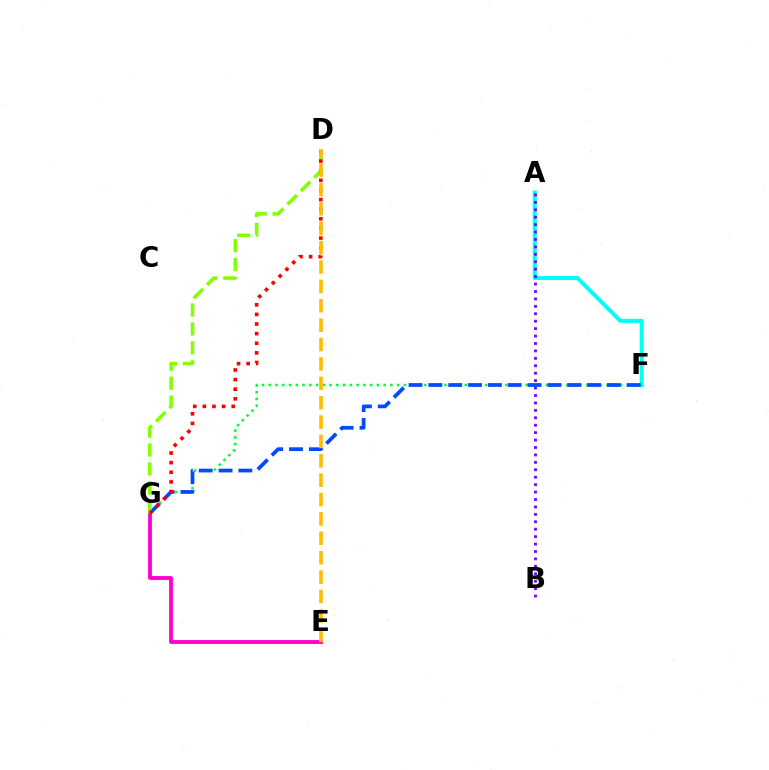{('A', 'F'): [{'color': '#00fff6', 'line_style': 'solid', 'thickness': 2.89}], ('A', 'B'): [{'color': '#7200ff', 'line_style': 'dotted', 'thickness': 2.02}], ('F', 'G'): [{'color': '#00ff39', 'line_style': 'dotted', 'thickness': 1.84}, {'color': '#004bff', 'line_style': 'dashed', 'thickness': 2.69}], ('E', 'G'): [{'color': '#ff00cf', 'line_style': 'solid', 'thickness': 2.76}], ('D', 'G'): [{'color': '#84ff00', 'line_style': 'dashed', 'thickness': 2.57}, {'color': '#ff0000', 'line_style': 'dotted', 'thickness': 2.61}], ('D', 'E'): [{'color': '#ffbd00', 'line_style': 'dashed', 'thickness': 2.63}]}